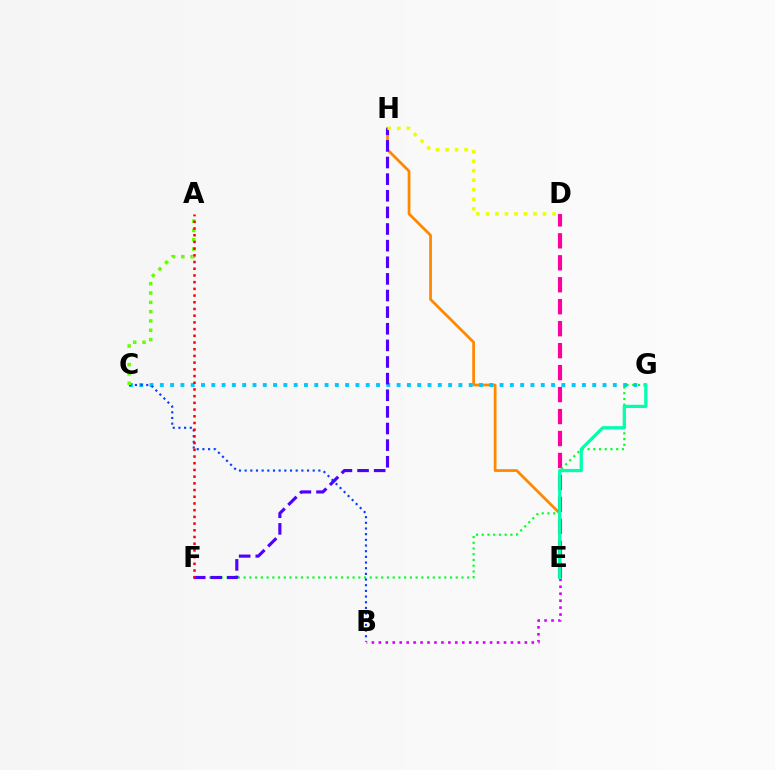{('E', 'H'): [{'color': '#ff8800', 'line_style': 'solid', 'thickness': 1.99}], ('C', 'G'): [{'color': '#00c7ff', 'line_style': 'dotted', 'thickness': 2.8}], ('D', 'E'): [{'color': '#ff00a0', 'line_style': 'dashed', 'thickness': 2.98}], ('F', 'G'): [{'color': '#00ff27', 'line_style': 'dotted', 'thickness': 1.56}], ('F', 'H'): [{'color': '#4f00ff', 'line_style': 'dashed', 'thickness': 2.26}], ('D', 'H'): [{'color': '#eeff00', 'line_style': 'dotted', 'thickness': 2.58}], ('B', 'E'): [{'color': '#d600ff', 'line_style': 'dotted', 'thickness': 1.89}], ('E', 'G'): [{'color': '#00ffaf', 'line_style': 'solid', 'thickness': 2.33}], ('B', 'C'): [{'color': '#003fff', 'line_style': 'dotted', 'thickness': 1.54}], ('A', 'C'): [{'color': '#66ff00', 'line_style': 'dotted', 'thickness': 2.53}], ('A', 'F'): [{'color': '#ff0000', 'line_style': 'dotted', 'thickness': 1.82}]}